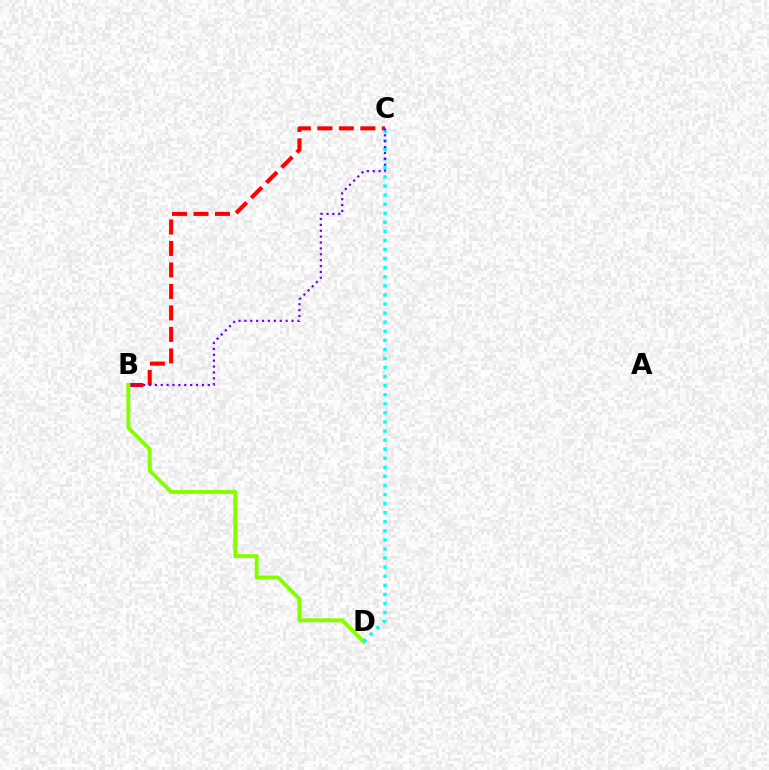{('B', 'C'): [{'color': '#ff0000', 'line_style': 'dashed', 'thickness': 2.92}, {'color': '#7200ff', 'line_style': 'dotted', 'thickness': 1.6}], ('B', 'D'): [{'color': '#84ff00', 'line_style': 'solid', 'thickness': 2.82}], ('C', 'D'): [{'color': '#00fff6', 'line_style': 'dotted', 'thickness': 2.47}]}